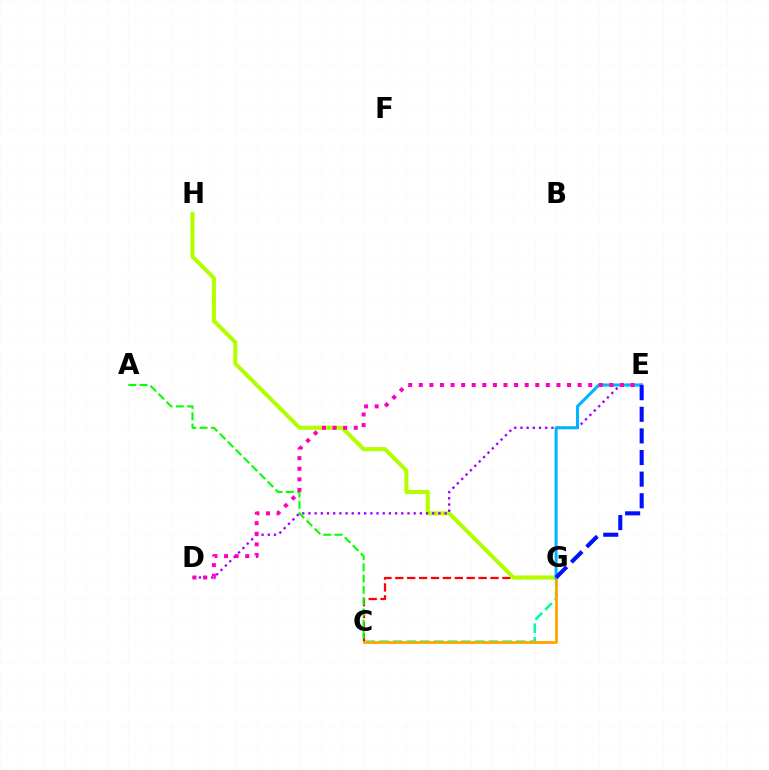{('C', 'G'): [{'color': '#00ff9d', 'line_style': 'dashed', 'thickness': 1.86}, {'color': '#ff0000', 'line_style': 'dashed', 'thickness': 1.62}, {'color': '#ffa500', 'line_style': 'solid', 'thickness': 2.01}], ('A', 'C'): [{'color': '#08ff00', 'line_style': 'dashed', 'thickness': 1.53}], ('G', 'H'): [{'color': '#b3ff00', 'line_style': 'solid', 'thickness': 2.94}], ('D', 'E'): [{'color': '#9b00ff', 'line_style': 'dotted', 'thickness': 1.68}, {'color': '#ff00bd', 'line_style': 'dotted', 'thickness': 2.88}], ('E', 'G'): [{'color': '#00b5ff', 'line_style': 'solid', 'thickness': 2.19}, {'color': '#0010ff', 'line_style': 'dashed', 'thickness': 2.94}]}